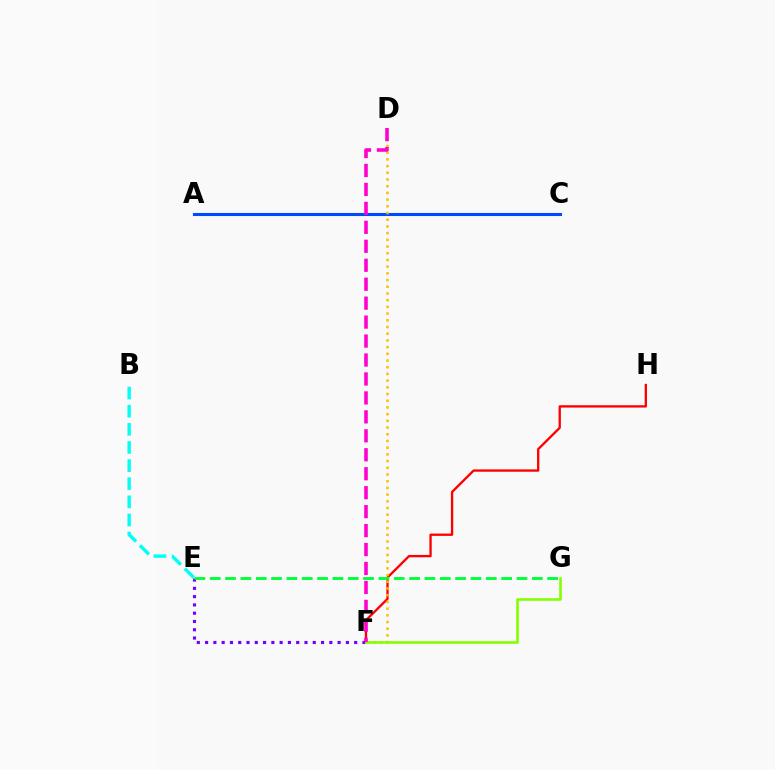{('F', 'H'): [{'color': '#ff0000', 'line_style': 'solid', 'thickness': 1.68}], ('A', 'C'): [{'color': '#004bff', 'line_style': 'solid', 'thickness': 2.21}], ('B', 'E'): [{'color': '#00fff6', 'line_style': 'dashed', 'thickness': 2.46}], ('E', 'F'): [{'color': '#7200ff', 'line_style': 'dotted', 'thickness': 2.25}], ('E', 'G'): [{'color': '#00ff39', 'line_style': 'dashed', 'thickness': 2.08}], ('D', 'F'): [{'color': '#ffbd00', 'line_style': 'dotted', 'thickness': 1.82}, {'color': '#ff00cf', 'line_style': 'dashed', 'thickness': 2.57}], ('F', 'G'): [{'color': '#84ff00', 'line_style': 'solid', 'thickness': 1.89}]}